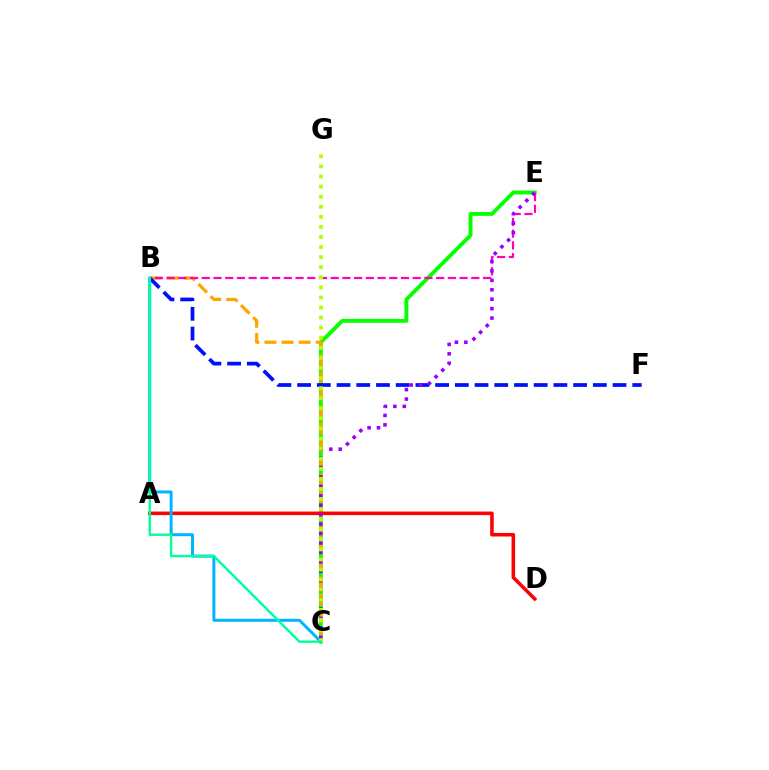{('C', 'E'): [{'color': '#08ff00', 'line_style': 'solid', 'thickness': 2.8}, {'color': '#9b00ff', 'line_style': 'dotted', 'thickness': 2.56}], ('B', 'C'): [{'color': '#ffa500', 'line_style': 'dashed', 'thickness': 2.32}, {'color': '#00b5ff', 'line_style': 'solid', 'thickness': 2.14}, {'color': '#00ff9d', 'line_style': 'solid', 'thickness': 1.73}], ('A', 'D'): [{'color': '#ff0000', 'line_style': 'solid', 'thickness': 2.56}], ('B', 'F'): [{'color': '#0010ff', 'line_style': 'dashed', 'thickness': 2.68}], ('B', 'E'): [{'color': '#ff00bd', 'line_style': 'dashed', 'thickness': 1.59}], ('C', 'G'): [{'color': '#b3ff00', 'line_style': 'dotted', 'thickness': 2.74}]}